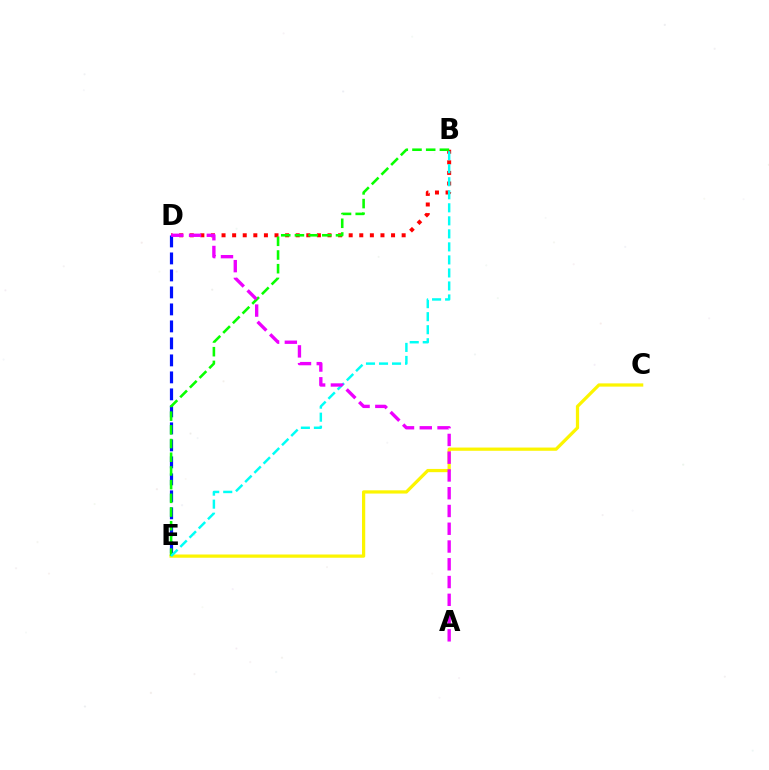{('C', 'E'): [{'color': '#fcf500', 'line_style': 'solid', 'thickness': 2.33}], ('B', 'D'): [{'color': '#ff0000', 'line_style': 'dotted', 'thickness': 2.88}], ('D', 'E'): [{'color': '#0010ff', 'line_style': 'dashed', 'thickness': 2.31}], ('B', 'E'): [{'color': '#08ff00', 'line_style': 'dashed', 'thickness': 1.86}, {'color': '#00fff6', 'line_style': 'dashed', 'thickness': 1.77}], ('A', 'D'): [{'color': '#ee00ff', 'line_style': 'dashed', 'thickness': 2.41}]}